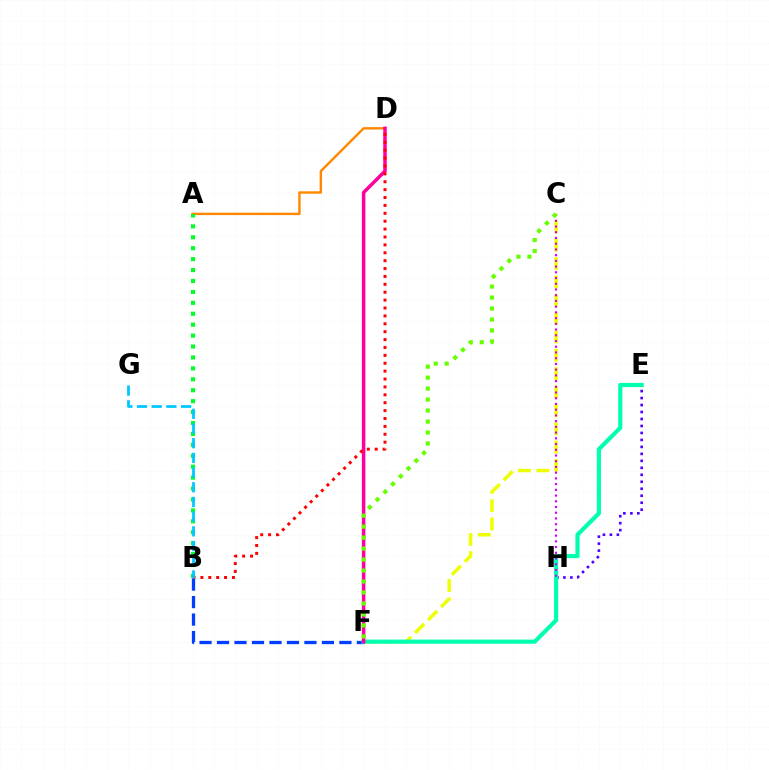{('A', 'D'): [{'color': '#ff8800', 'line_style': 'solid', 'thickness': 1.73}], ('C', 'F'): [{'color': '#eeff00', 'line_style': 'dashed', 'thickness': 2.49}, {'color': '#66ff00', 'line_style': 'dotted', 'thickness': 2.98}], ('B', 'F'): [{'color': '#003fff', 'line_style': 'dashed', 'thickness': 2.38}], ('A', 'B'): [{'color': '#00ff27', 'line_style': 'dotted', 'thickness': 2.97}], ('E', 'H'): [{'color': '#4f00ff', 'line_style': 'dotted', 'thickness': 1.9}], ('E', 'F'): [{'color': '#00ffaf', 'line_style': 'solid', 'thickness': 2.99}], ('C', 'H'): [{'color': '#d600ff', 'line_style': 'dotted', 'thickness': 1.56}], ('D', 'F'): [{'color': '#ff00a0', 'line_style': 'solid', 'thickness': 2.53}], ('B', 'D'): [{'color': '#ff0000', 'line_style': 'dotted', 'thickness': 2.14}], ('B', 'G'): [{'color': '#00c7ff', 'line_style': 'dashed', 'thickness': 2.0}]}